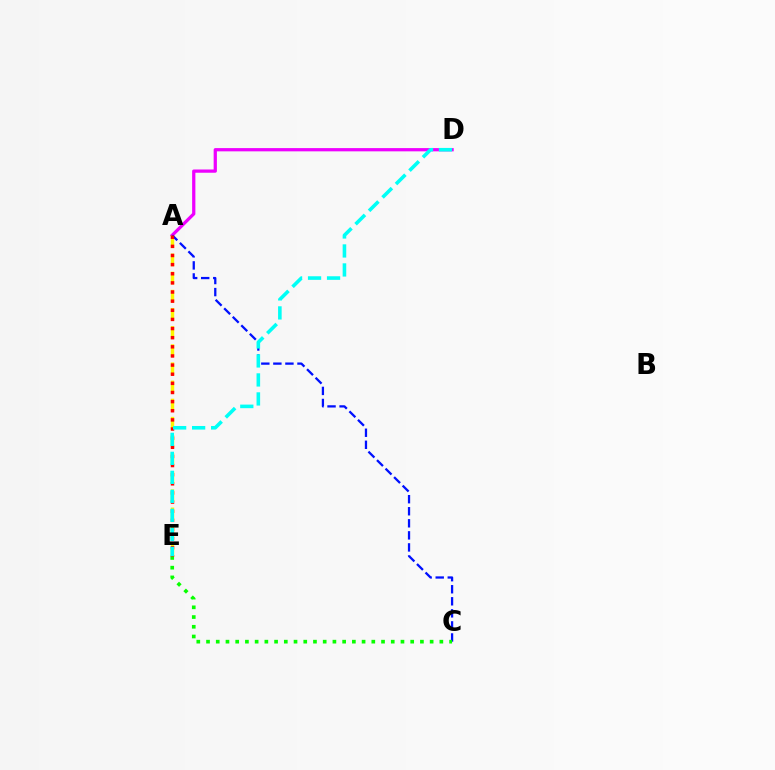{('A', 'D'): [{'color': '#ee00ff', 'line_style': 'solid', 'thickness': 2.33}], ('A', 'E'): [{'color': '#fcf500', 'line_style': 'dashed', 'thickness': 2.46}, {'color': '#ff0000', 'line_style': 'dotted', 'thickness': 2.48}], ('A', 'C'): [{'color': '#0010ff', 'line_style': 'dashed', 'thickness': 1.64}], ('C', 'E'): [{'color': '#08ff00', 'line_style': 'dotted', 'thickness': 2.64}], ('D', 'E'): [{'color': '#00fff6', 'line_style': 'dashed', 'thickness': 2.58}]}